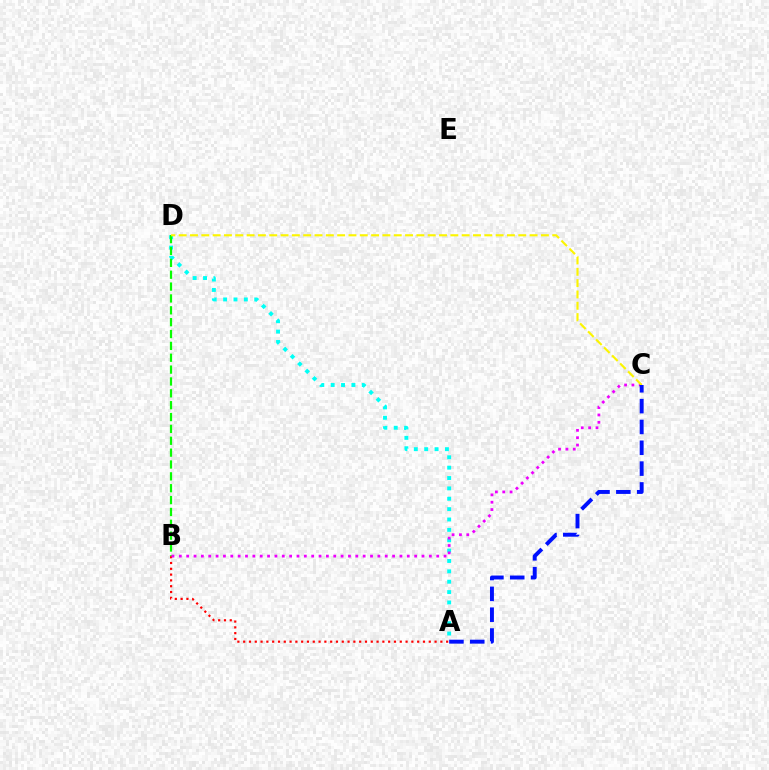{('A', 'D'): [{'color': '#00fff6', 'line_style': 'dotted', 'thickness': 2.82}], ('A', 'B'): [{'color': '#ff0000', 'line_style': 'dotted', 'thickness': 1.58}], ('B', 'D'): [{'color': '#08ff00', 'line_style': 'dashed', 'thickness': 1.61}], ('B', 'C'): [{'color': '#ee00ff', 'line_style': 'dotted', 'thickness': 2.0}], ('C', 'D'): [{'color': '#fcf500', 'line_style': 'dashed', 'thickness': 1.54}], ('A', 'C'): [{'color': '#0010ff', 'line_style': 'dashed', 'thickness': 2.83}]}